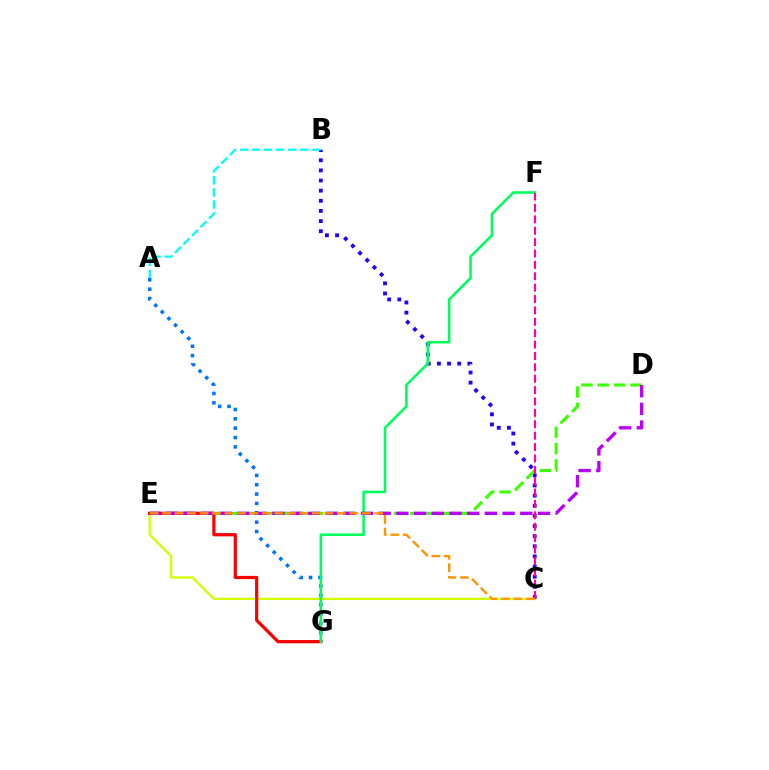{('B', 'C'): [{'color': '#2500ff', 'line_style': 'dotted', 'thickness': 2.75}], ('C', 'E'): [{'color': '#d1ff00', 'line_style': 'solid', 'thickness': 1.65}, {'color': '#ff9400', 'line_style': 'dashed', 'thickness': 1.7}], ('D', 'E'): [{'color': '#3dff00', 'line_style': 'dashed', 'thickness': 2.22}, {'color': '#b900ff', 'line_style': 'dashed', 'thickness': 2.4}], ('A', 'B'): [{'color': '#00fff6', 'line_style': 'dashed', 'thickness': 1.64}], ('E', 'G'): [{'color': '#ff0000', 'line_style': 'solid', 'thickness': 2.32}], ('A', 'G'): [{'color': '#0074ff', 'line_style': 'dotted', 'thickness': 2.54}], ('F', 'G'): [{'color': '#00ff5c', 'line_style': 'solid', 'thickness': 1.86}], ('C', 'F'): [{'color': '#ff00ac', 'line_style': 'dashed', 'thickness': 1.55}]}